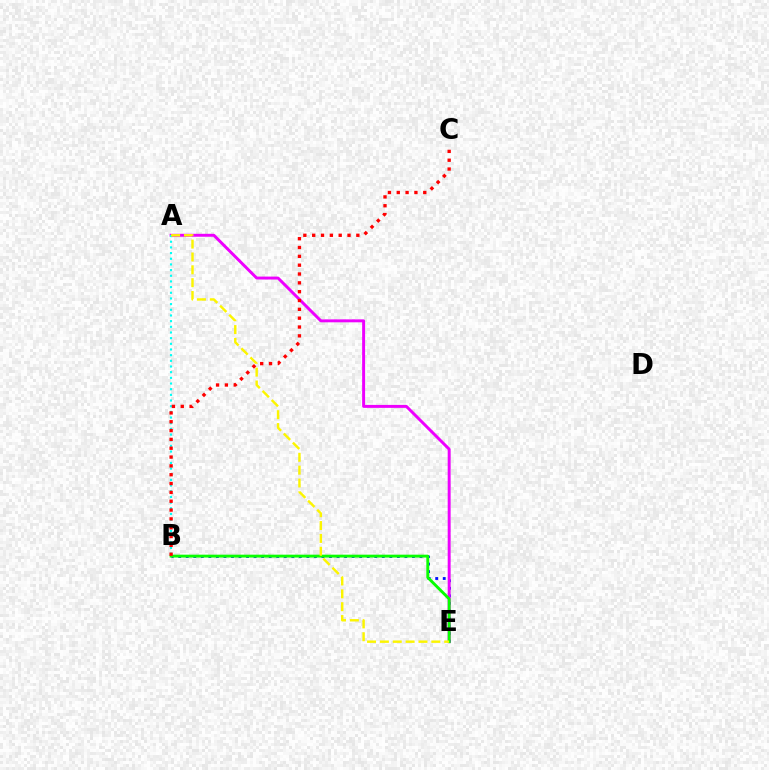{('B', 'E'): [{'color': '#0010ff', 'line_style': 'dotted', 'thickness': 2.05}, {'color': '#08ff00', 'line_style': 'solid', 'thickness': 2.08}], ('A', 'E'): [{'color': '#ee00ff', 'line_style': 'solid', 'thickness': 2.12}, {'color': '#fcf500', 'line_style': 'dashed', 'thickness': 1.75}], ('A', 'B'): [{'color': '#00fff6', 'line_style': 'dotted', 'thickness': 1.54}], ('B', 'C'): [{'color': '#ff0000', 'line_style': 'dotted', 'thickness': 2.4}]}